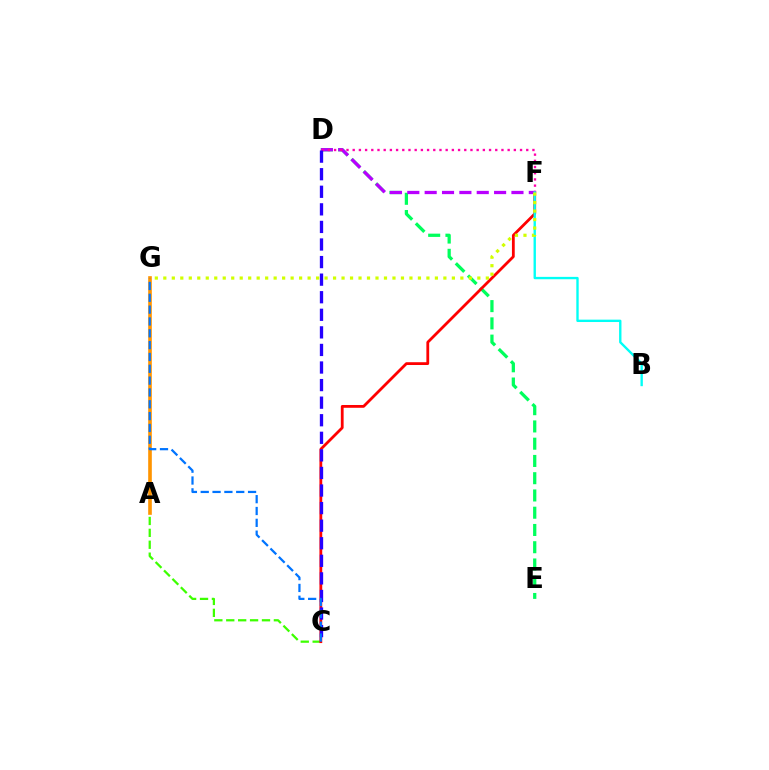{('A', 'C'): [{'color': '#3dff00', 'line_style': 'dashed', 'thickness': 1.62}], ('D', 'E'): [{'color': '#00ff5c', 'line_style': 'dashed', 'thickness': 2.34}], ('A', 'G'): [{'color': '#ff9400', 'line_style': 'solid', 'thickness': 2.62}], ('C', 'F'): [{'color': '#ff0000', 'line_style': 'solid', 'thickness': 2.01}], ('D', 'F'): [{'color': '#b900ff', 'line_style': 'dashed', 'thickness': 2.36}, {'color': '#ff00ac', 'line_style': 'dotted', 'thickness': 1.68}], ('B', 'F'): [{'color': '#00fff6', 'line_style': 'solid', 'thickness': 1.7}], ('F', 'G'): [{'color': '#d1ff00', 'line_style': 'dotted', 'thickness': 2.31}], ('C', 'D'): [{'color': '#2500ff', 'line_style': 'dashed', 'thickness': 2.39}], ('C', 'G'): [{'color': '#0074ff', 'line_style': 'dashed', 'thickness': 1.61}]}